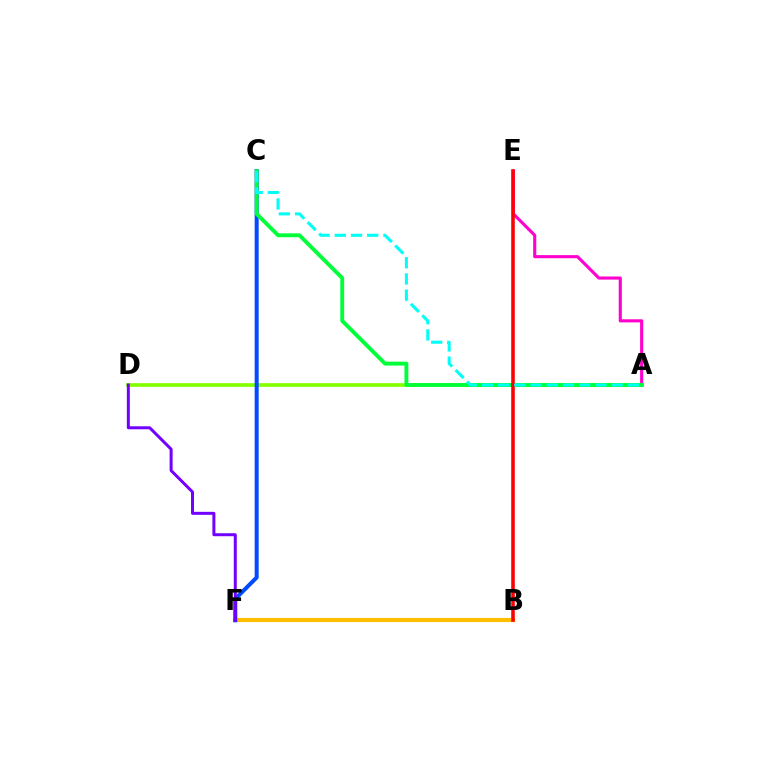{('A', 'D'): [{'color': '#84ff00', 'line_style': 'solid', 'thickness': 2.66}], ('B', 'F'): [{'color': '#ffbd00', 'line_style': 'solid', 'thickness': 2.97}], ('A', 'E'): [{'color': '#ff00cf', 'line_style': 'solid', 'thickness': 2.23}], ('C', 'F'): [{'color': '#004bff', 'line_style': 'solid', 'thickness': 2.89}], ('D', 'F'): [{'color': '#7200ff', 'line_style': 'solid', 'thickness': 2.16}], ('A', 'C'): [{'color': '#00ff39', 'line_style': 'solid', 'thickness': 2.79}, {'color': '#00fff6', 'line_style': 'dashed', 'thickness': 2.2}], ('B', 'E'): [{'color': '#ff0000', 'line_style': 'solid', 'thickness': 2.57}]}